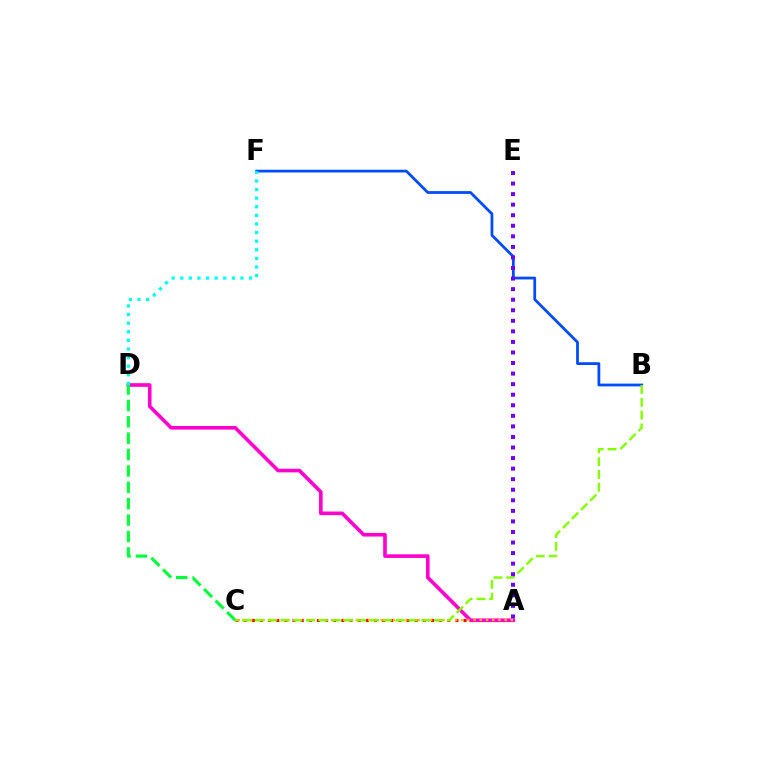{('A', 'C'): [{'color': '#ff0000', 'line_style': 'dotted', 'thickness': 2.21}, {'color': '#ffbd00', 'line_style': 'dotted', 'thickness': 1.69}], ('B', 'F'): [{'color': '#004bff', 'line_style': 'solid', 'thickness': 1.99}], ('A', 'D'): [{'color': '#ff00cf', 'line_style': 'solid', 'thickness': 2.6}], ('D', 'F'): [{'color': '#00fff6', 'line_style': 'dotted', 'thickness': 2.34}], ('C', 'D'): [{'color': '#00ff39', 'line_style': 'dashed', 'thickness': 2.23}], ('B', 'C'): [{'color': '#84ff00', 'line_style': 'dashed', 'thickness': 1.74}], ('A', 'E'): [{'color': '#7200ff', 'line_style': 'dotted', 'thickness': 2.87}]}